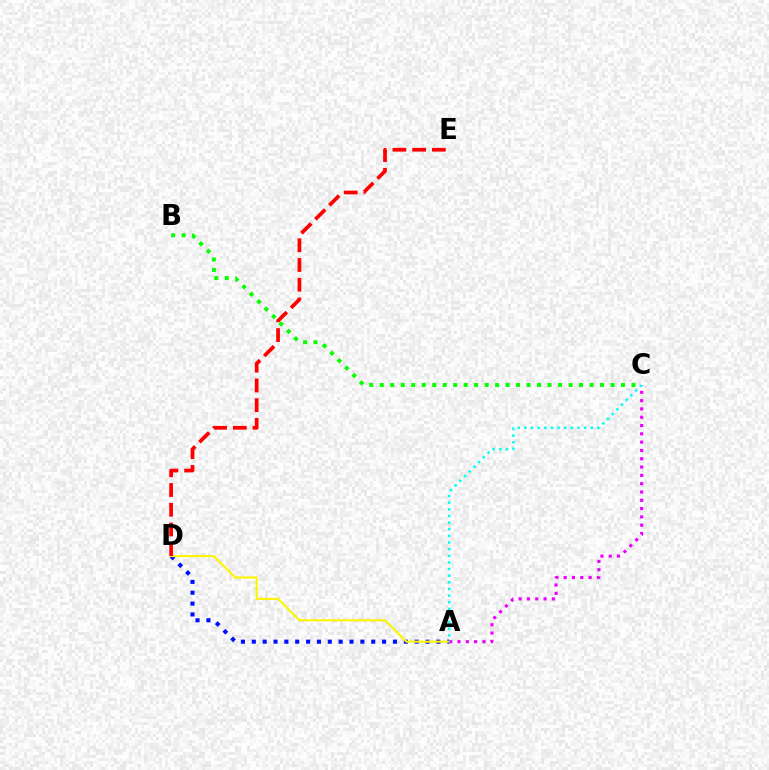{('A', 'D'): [{'color': '#0010ff', 'line_style': 'dotted', 'thickness': 2.95}, {'color': '#fcf500', 'line_style': 'solid', 'thickness': 1.52}], ('D', 'E'): [{'color': '#ff0000', 'line_style': 'dashed', 'thickness': 2.68}], ('B', 'C'): [{'color': '#08ff00', 'line_style': 'dotted', 'thickness': 2.85}], ('A', 'C'): [{'color': '#ee00ff', 'line_style': 'dotted', 'thickness': 2.26}, {'color': '#00fff6', 'line_style': 'dotted', 'thickness': 1.8}]}